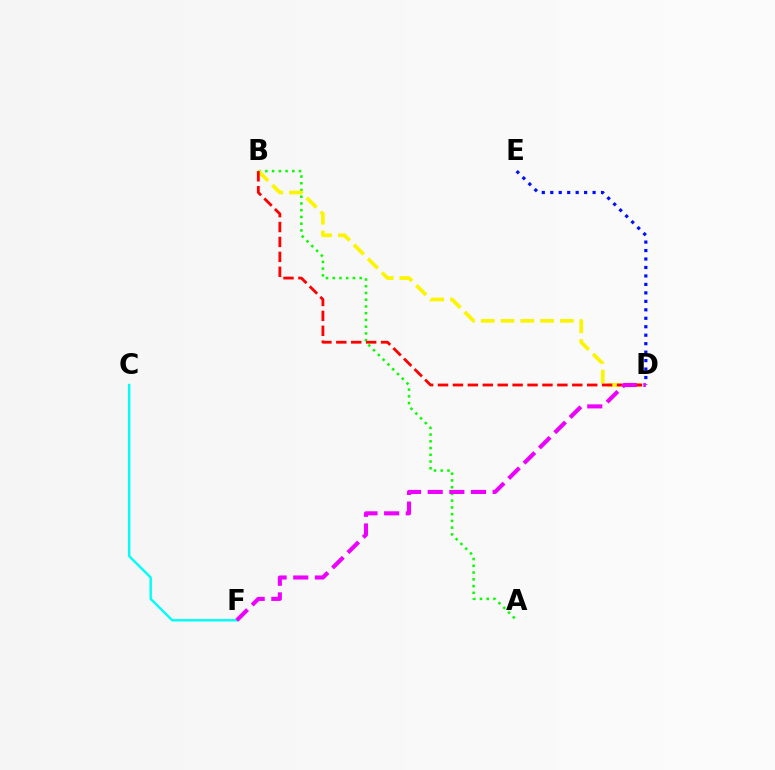{('D', 'E'): [{'color': '#0010ff', 'line_style': 'dotted', 'thickness': 2.3}], ('A', 'B'): [{'color': '#08ff00', 'line_style': 'dotted', 'thickness': 1.83}], ('C', 'F'): [{'color': '#00fff6', 'line_style': 'solid', 'thickness': 1.74}], ('B', 'D'): [{'color': '#fcf500', 'line_style': 'dashed', 'thickness': 2.69}, {'color': '#ff0000', 'line_style': 'dashed', 'thickness': 2.03}], ('D', 'F'): [{'color': '#ee00ff', 'line_style': 'dashed', 'thickness': 2.94}]}